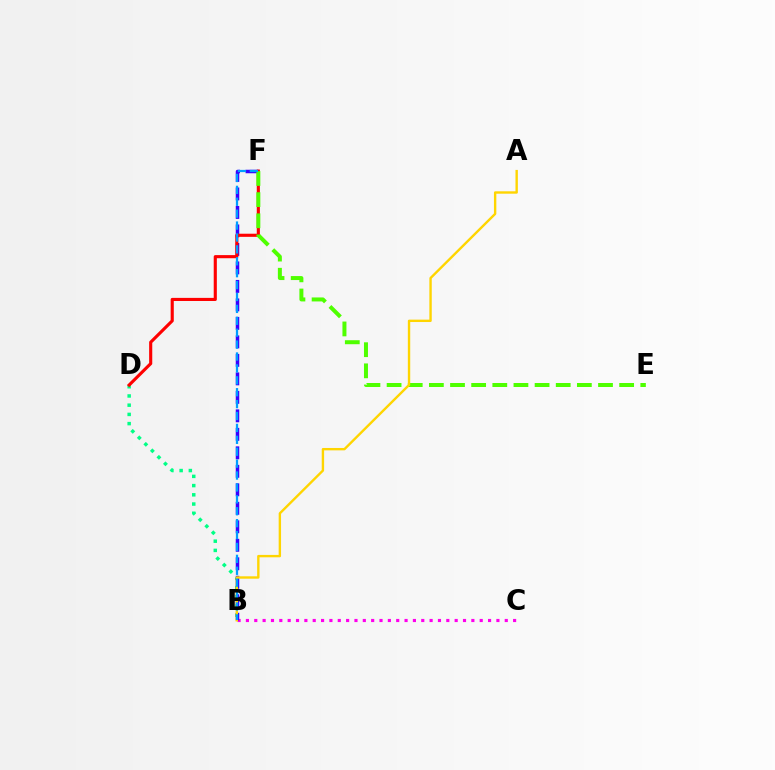{('B', 'D'): [{'color': '#00ff86', 'line_style': 'dotted', 'thickness': 2.51}], ('B', 'C'): [{'color': '#ff00ed', 'line_style': 'dotted', 'thickness': 2.27}], ('B', 'F'): [{'color': '#3700ff', 'line_style': 'dashed', 'thickness': 2.51}, {'color': '#009eff', 'line_style': 'dashed', 'thickness': 1.62}], ('D', 'F'): [{'color': '#ff0000', 'line_style': 'solid', 'thickness': 2.25}], ('E', 'F'): [{'color': '#4fff00', 'line_style': 'dashed', 'thickness': 2.87}], ('A', 'B'): [{'color': '#ffd500', 'line_style': 'solid', 'thickness': 1.72}]}